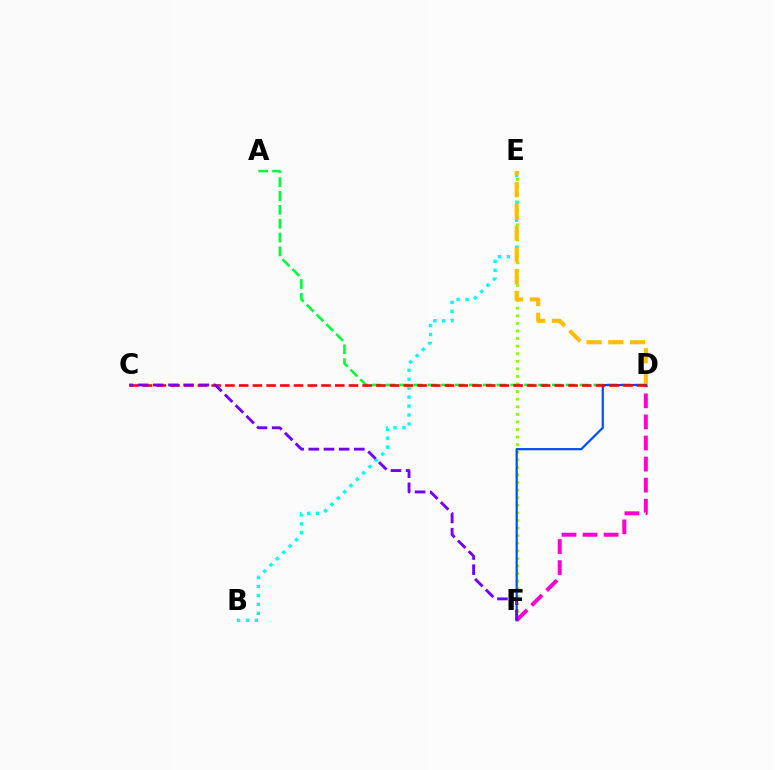{('E', 'F'): [{'color': '#84ff00', 'line_style': 'dotted', 'thickness': 2.06}], ('D', 'F'): [{'color': '#ff00cf', 'line_style': 'dashed', 'thickness': 2.86}, {'color': '#004bff', 'line_style': 'solid', 'thickness': 1.58}], ('A', 'D'): [{'color': '#00ff39', 'line_style': 'dashed', 'thickness': 1.88}], ('B', 'E'): [{'color': '#00fff6', 'line_style': 'dotted', 'thickness': 2.43}], ('D', 'E'): [{'color': '#ffbd00', 'line_style': 'dashed', 'thickness': 2.95}], ('C', 'D'): [{'color': '#ff0000', 'line_style': 'dashed', 'thickness': 1.86}], ('C', 'F'): [{'color': '#7200ff', 'line_style': 'dashed', 'thickness': 2.06}]}